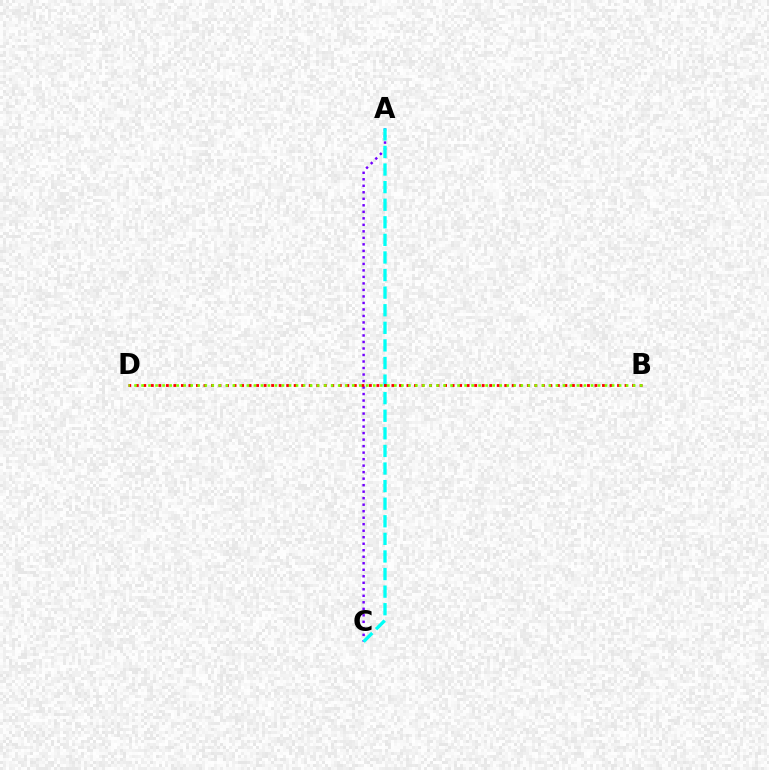{('A', 'C'): [{'color': '#7200ff', 'line_style': 'dotted', 'thickness': 1.77}, {'color': '#00fff6', 'line_style': 'dashed', 'thickness': 2.39}], ('B', 'D'): [{'color': '#ff0000', 'line_style': 'dotted', 'thickness': 2.04}, {'color': '#84ff00', 'line_style': 'dotted', 'thickness': 1.91}]}